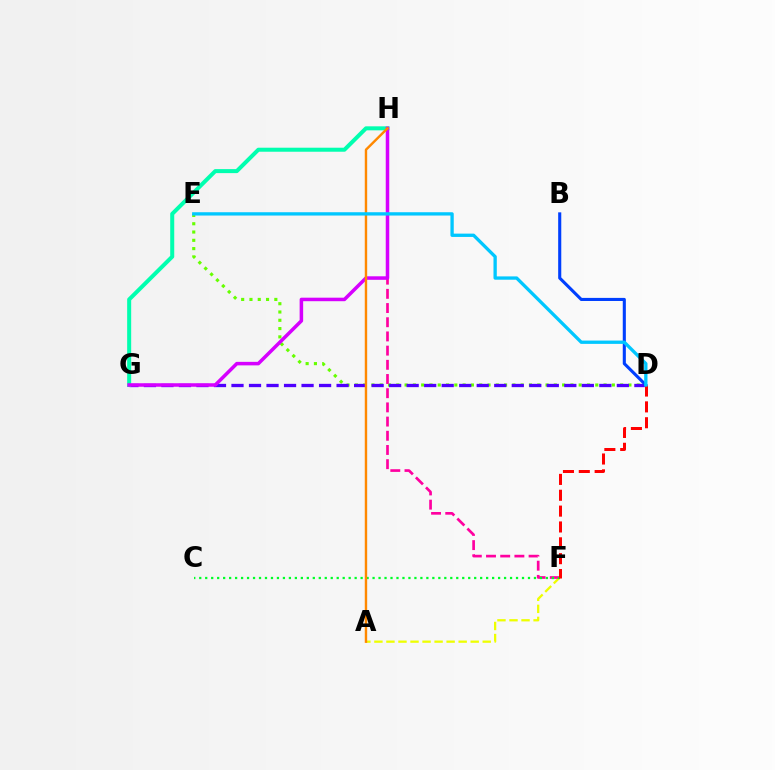{('D', 'E'): [{'color': '#66ff00', 'line_style': 'dotted', 'thickness': 2.25}, {'color': '#00c7ff', 'line_style': 'solid', 'thickness': 2.38}], ('D', 'G'): [{'color': '#4f00ff', 'line_style': 'dashed', 'thickness': 2.38}], ('B', 'D'): [{'color': '#003fff', 'line_style': 'solid', 'thickness': 2.23}], ('A', 'F'): [{'color': '#eeff00', 'line_style': 'dashed', 'thickness': 1.64}], ('F', 'H'): [{'color': '#ff00a0', 'line_style': 'dashed', 'thickness': 1.93}], ('G', 'H'): [{'color': '#00ffaf', 'line_style': 'solid', 'thickness': 2.89}, {'color': '#d600ff', 'line_style': 'solid', 'thickness': 2.53}], ('C', 'F'): [{'color': '#00ff27', 'line_style': 'dotted', 'thickness': 1.62}], ('A', 'H'): [{'color': '#ff8800', 'line_style': 'solid', 'thickness': 1.74}], ('D', 'F'): [{'color': '#ff0000', 'line_style': 'dashed', 'thickness': 2.15}]}